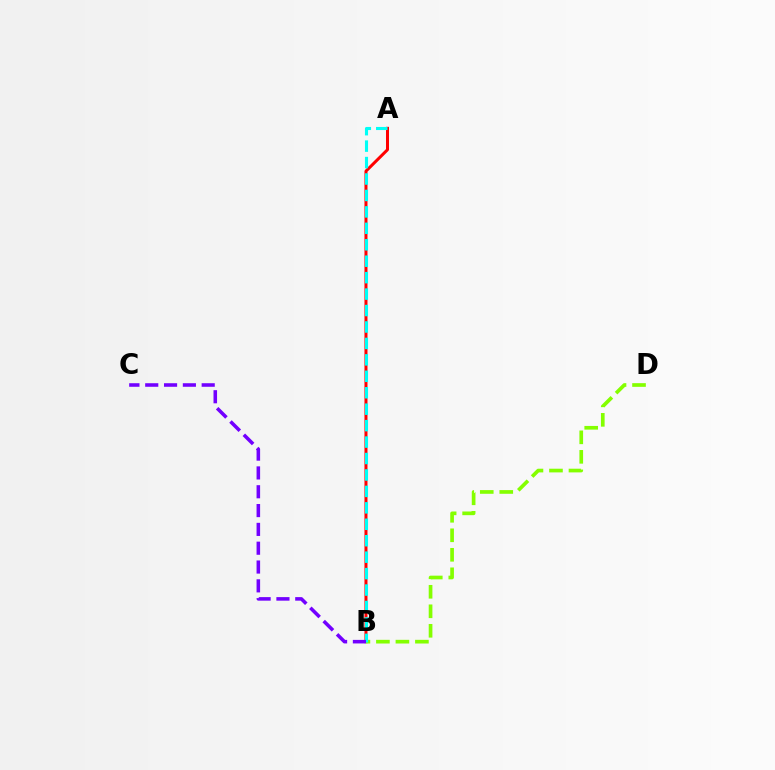{('A', 'B'): [{'color': '#ff0000', 'line_style': 'solid', 'thickness': 2.16}, {'color': '#00fff6', 'line_style': 'dashed', 'thickness': 2.23}], ('B', 'D'): [{'color': '#84ff00', 'line_style': 'dashed', 'thickness': 2.65}], ('B', 'C'): [{'color': '#7200ff', 'line_style': 'dashed', 'thickness': 2.56}]}